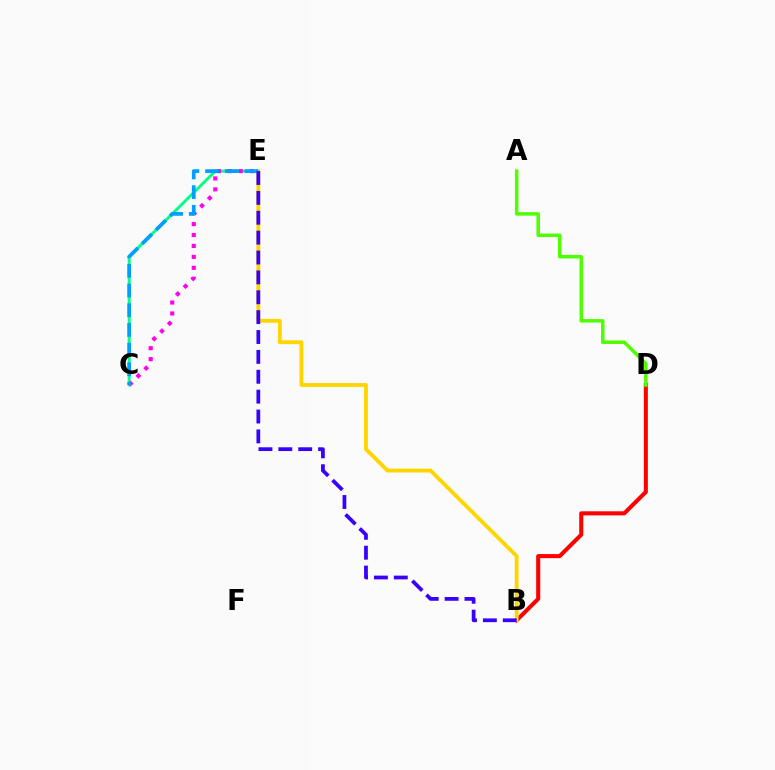{('C', 'E'): [{'color': '#00ff86', 'line_style': 'solid', 'thickness': 2.1}, {'color': '#ff00ed', 'line_style': 'dotted', 'thickness': 2.97}, {'color': '#009eff', 'line_style': 'dashed', 'thickness': 2.67}], ('B', 'D'): [{'color': '#ff0000', 'line_style': 'solid', 'thickness': 2.93}], ('A', 'D'): [{'color': '#4fff00', 'line_style': 'solid', 'thickness': 2.51}], ('B', 'E'): [{'color': '#ffd500', 'line_style': 'solid', 'thickness': 2.76}, {'color': '#3700ff', 'line_style': 'dashed', 'thickness': 2.7}]}